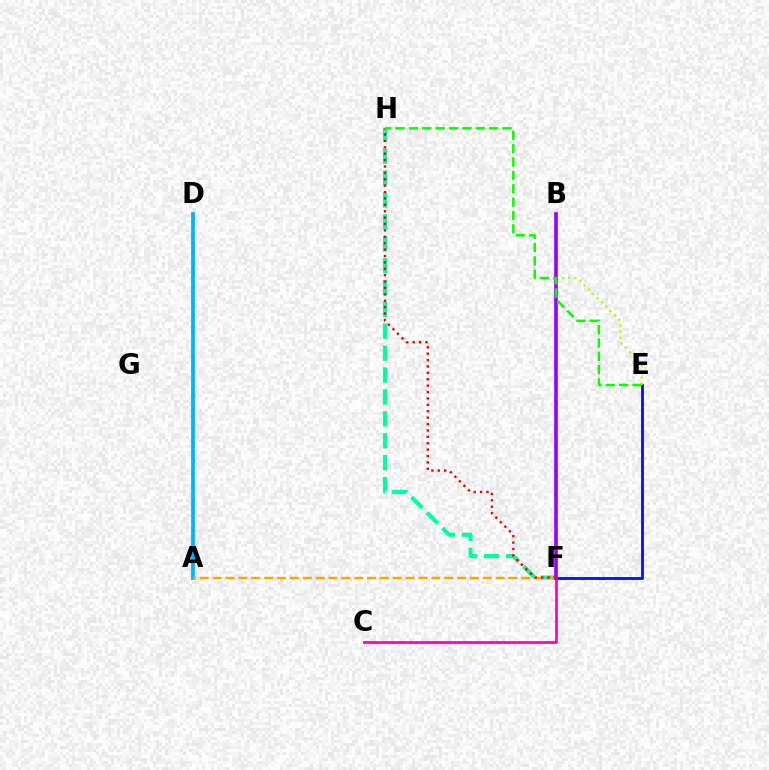{('F', 'H'): [{'color': '#00ff9d', 'line_style': 'dashed', 'thickness': 2.97}, {'color': '#ff0000', 'line_style': 'dotted', 'thickness': 1.74}], ('E', 'F'): [{'color': '#0010ff', 'line_style': 'solid', 'thickness': 2.03}], ('A', 'D'): [{'color': '#00b5ff', 'line_style': 'solid', 'thickness': 2.74}], ('B', 'E'): [{'color': '#b3ff00', 'line_style': 'dotted', 'thickness': 1.66}], ('A', 'F'): [{'color': '#ffa500', 'line_style': 'dashed', 'thickness': 1.75}], ('C', 'F'): [{'color': '#ff00bd', 'line_style': 'solid', 'thickness': 1.96}], ('B', 'F'): [{'color': '#9b00ff', 'line_style': 'solid', 'thickness': 2.63}], ('E', 'H'): [{'color': '#08ff00', 'line_style': 'dashed', 'thickness': 1.82}]}